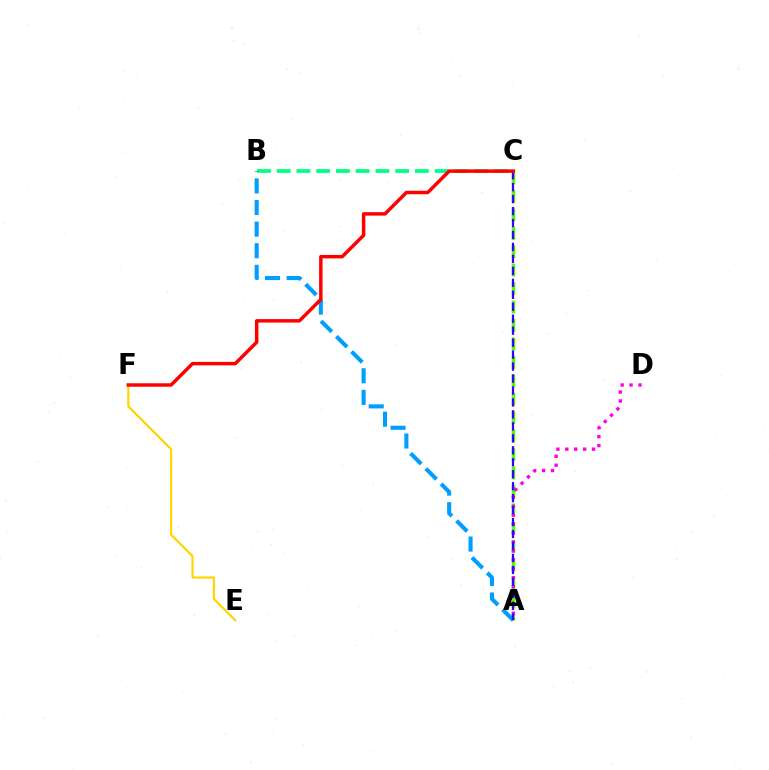{('B', 'C'): [{'color': '#00ff86', 'line_style': 'dashed', 'thickness': 2.68}], ('A', 'C'): [{'color': '#4fff00', 'line_style': 'dashed', 'thickness': 2.51}, {'color': '#3700ff', 'line_style': 'dashed', 'thickness': 1.63}], ('E', 'F'): [{'color': '#ffd500', 'line_style': 'solid', 'thickness': 1.56}], ('A', 'B'): [{'color': '#009eff', 'line_style': 'dashed', 'thickness': 2.93}], ('A', 'D'): [{'color': '#ff00ed', 'line_style': 'dotted', 'thickness': 2.42}], ('C', 'F'): [{'color': '#ff0000', 'line_style': 'solid', 'thickness': 2.5}]}